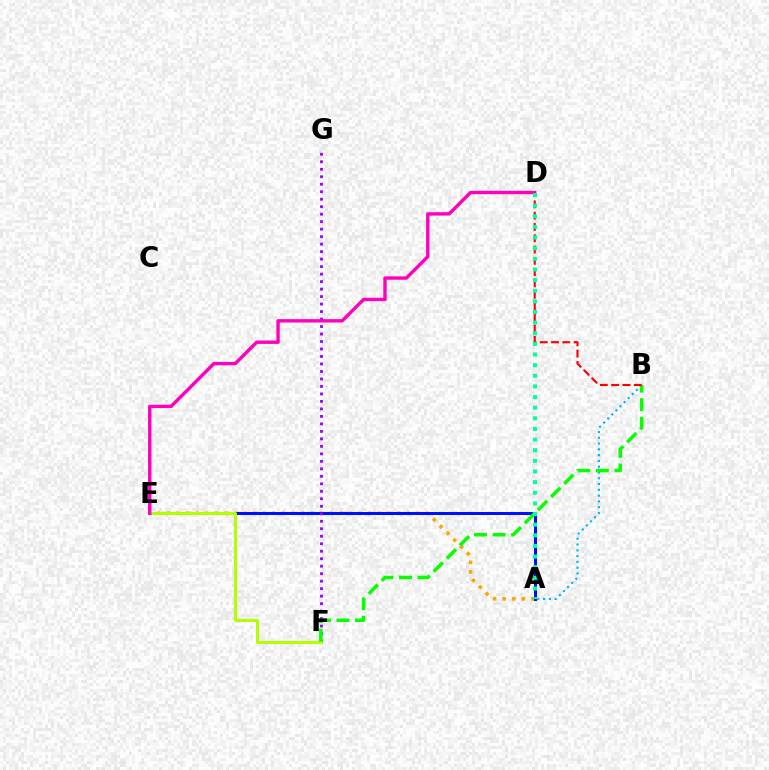{('A', 'B'): [{'color': '#00b5ff', 'line_style': 'dotted', 'thickness': 1.57}], ('A', 'E'): [{'color': '#ffa500', 'line_style': 'dotted', 'thickness': 2.61}, {'color': '#0010ff', 'line_style': 'solid', 'thickness': 2.16}], ('F', 'G'): [{'color': '#9b00ff', 'line_style': 'dotted', 'thickness': 2.03}], ('E', 'F'): [{'color': '#b3ff00', 'line_style': 'solid', 'thickness': 2.15}], ('B', 'F'): [{'color': '#08ff00', 'line_style': 'dashed', 'thickness': 2.52}], ('D', 'E'): [{'color': '#ff00bd', 'line_style': 'solid', 'thickness': 2.43}], ('B', 'D'): [{'color': '#ff0000', 'line_style': 'dashed', 'thickness': 1.53}], ('A', 'D'): [{'color': '#00ff9d', 'line_style': 'dotted', 'thickness': 2.89}]}